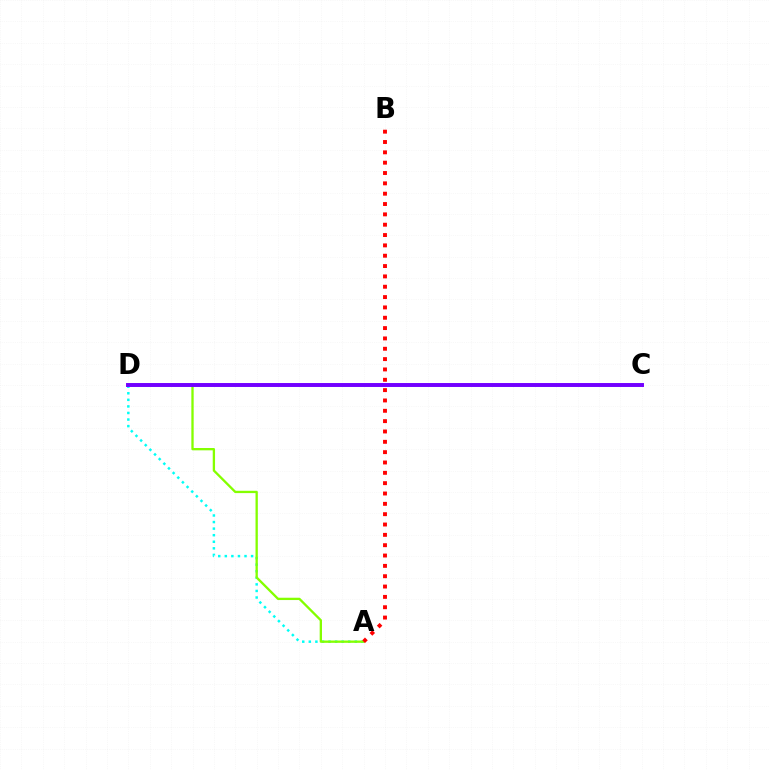{('A', 'D'): [{'color': '#00fff6', 'line_style': 'dotted', 'thickness': 1.78}, {'color': '#84ff00', 'line_style': 'solid', 'thickness': 1.67}], ('A', 'B'): [{'color': '#ff0000', 'line_style': 'dotted', 'thickness': 2.81}], ('C', 'D'): [{'color': '#7200ff', 'line_style': 'solid', 'thickness': 2.83}]}